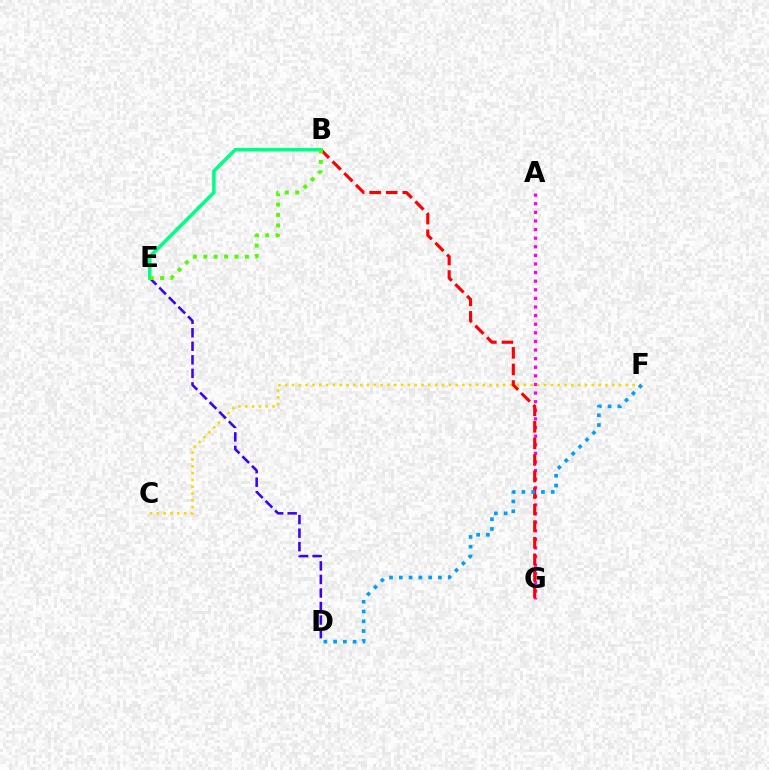{('A', 'G'): [{'color': '#ff00ed', 'line_style': 'dotted', 'thickness': 2.34}], ('C', 'F'): [{'color': '#ffd500', 'line_style': 'dotted', 'thickness': 1.85}], ('B', 'G'): [{'color': '#ff0000', 'line_style': 'dashed', 'thickness': 2.25}], ('D', 'E'): [{'color': '#3700ff', 'line_style': 'dashed', 'thickness': 1.84}], ('D', 'F'): [{'color': '#009eff', 'line_style': 'dotted', 'thickness': 2.66}], ('B', 'E'): [{'color': '#00ff86', 'line_style': 'solid', 'thickness': 2.55}, {'color': '#4fff00', 'line_style': 'dotted', 'thickness': 2.83}]}